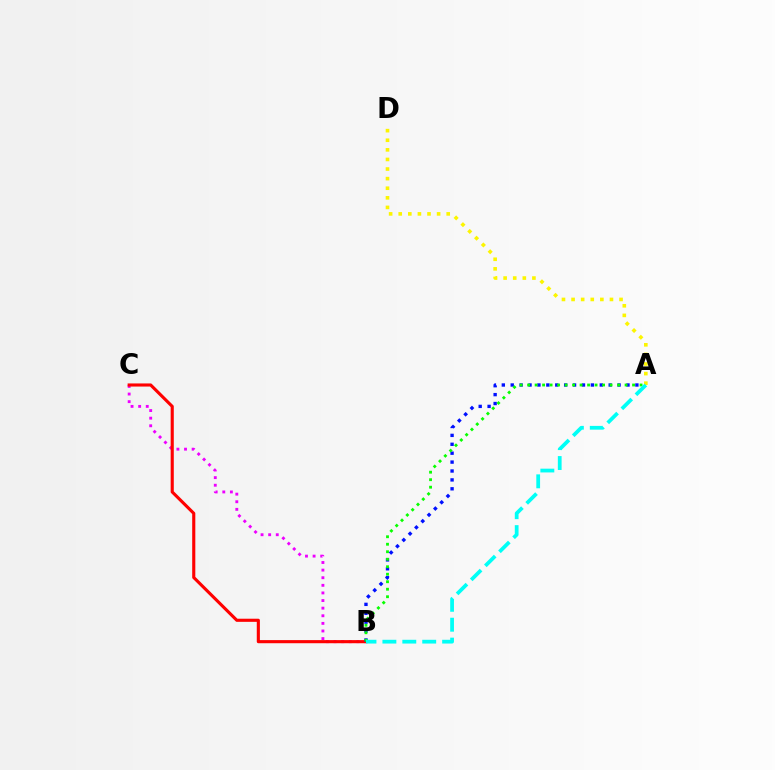{('B', 'C'): [{'color': '#ee00ff', 'line_style': 'dotted', 'thickness': 2.07}, {'color': '#ff0000', 'line_style': 'solid', 'thickness': 2.24}], ('A', 'B'): [{'color': '#0010ff', 'line_style': 'dotted', 'thickness': 2.42}, {'color': '#08ff00', 'line_style': 'dotted', 'thickness': 2.04}, {'color': '#00fff6', 'line_style': 'dashed', 'thickness': 2.71}], ('A', 'D'): [{'color': '#fcf500', 'line_style': 'dotted', 'thickness': 2.61}]}